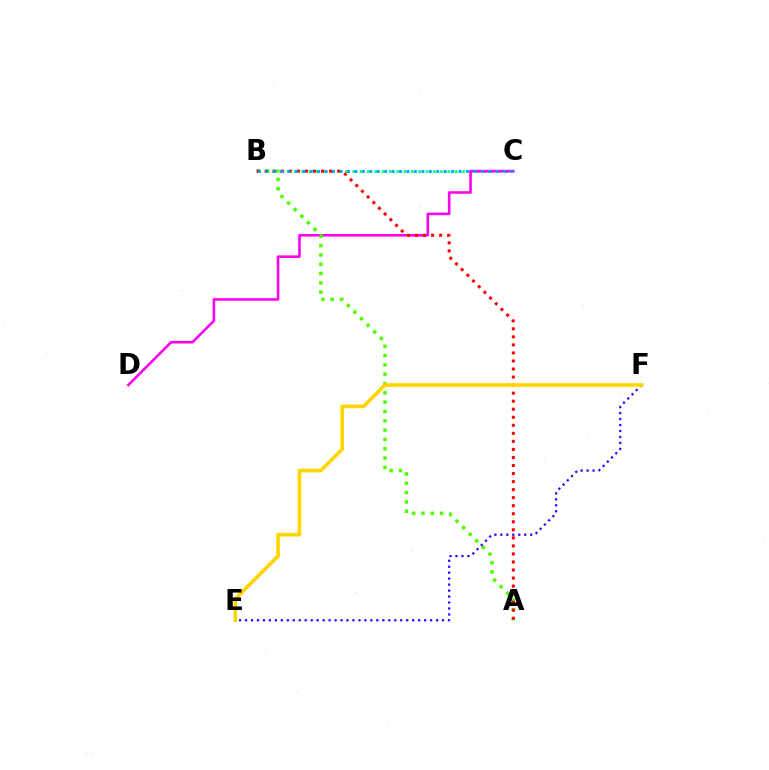{('B', 'C'): [{'color': '#00ff86', 'line_style': 'dotted', 'thickness': 1.99}, {'color': '#009eff', 'line_style': 'dotted', 'thickness': 2.02}], ('C', 'D'): [{'color': '#ff00ed', 'line_style': 'solid', 'thickness': 1.86}], ('A', 'B'): [{'color': '#4fff00', 'line_style': 'dotted', 'thickness': 2.53}, {'color': '#ff0000', 'line_style': 'dotted', 'thickness': 2.18}], ('E', 'F'): [{'color': '#3700ff', 'line_style': 'dotted', 'thickness': 1.62}, {'color': '#ffd500', 'line_style': 'solid', 'thickness': 2.63}]}